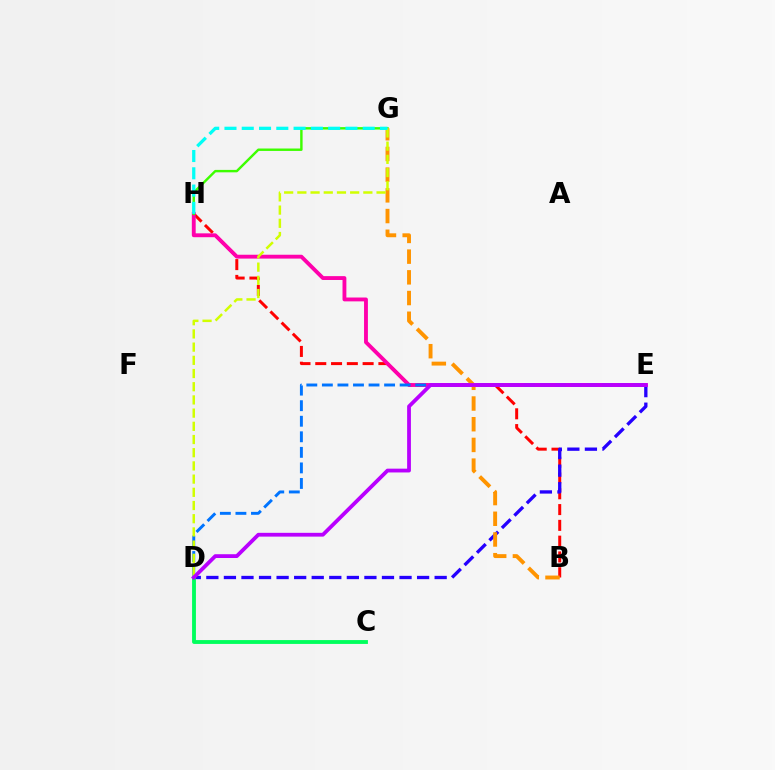{('B', 'H'): [{'color': '#ff0000', 'line_style': 'dashed', 'thickness': 2.14}], ('D', 'E'): [{'color': '#2500ff', 'line_style': 'dashed', 'thickness': 2.39}, {'color': '#0074ff', 'line_style': 'dashed', 'thickness': 2.11}, {'color': '#b900ff', 'line_style': 'solid', 'thickness': 2.73}], ('E', 'H'): [{'color': '#ff00ac', 'line_style': 'solid', 'thickness': 2.78}], ('G', 'H'): [{'color': '#3dff00', 'line_style': 'solid', 'thickness': 1.75}, {'color': '#00fff6', 'line_style': 'dashed', 'thickness': 2.35}], ('B', 'G'): [{'color': '#ff9400', 'line_style': 'dashed', 'thickness': 2.81}], ('D', 'G'): [{'color': '#d1ff00', 'line_style': 'dashed', 'thickness': 1.79}], ('C', 'D'): [{'color': '#00ff5c', 'line_style': 'solid', 'thickness': 2.77}]}